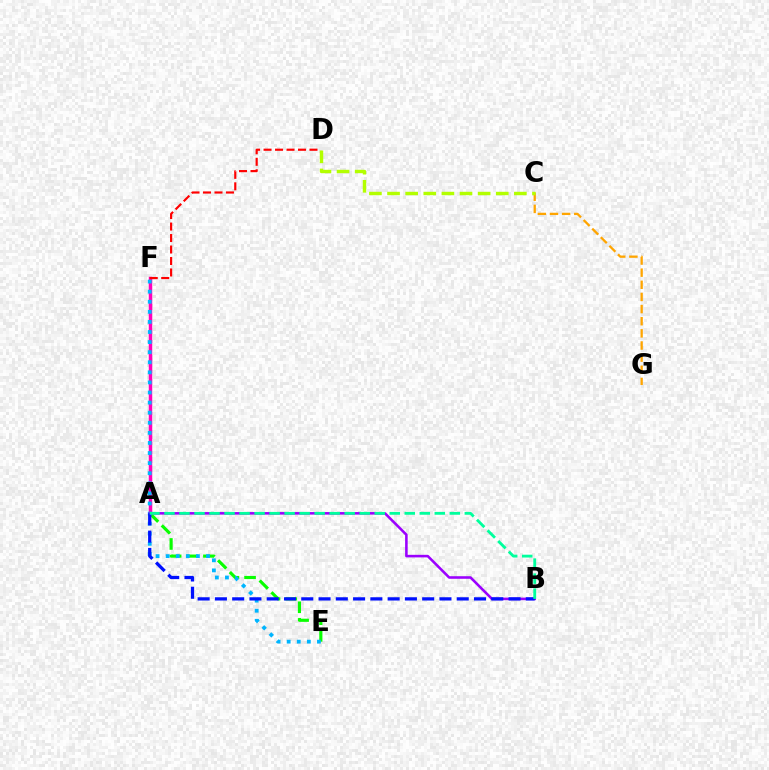{('A', 'F'): [{'color': '#ff00bd', 'line_style': 'solid', 'thickness': 2.5}], ('A', 'E'): [{'color': '#08ff00', 'line_style': 'dashed', 'thickness': 2.26}], ('E', 'F'): [{'color': '#00b5ff', 'line_style': 'dotted', 'thickness': 2.74}], ('D', 'F'): [{'color': '#ff0000', 'line_style': 'dashed', 'thickness': 1.56}], ('C', 'G'): [{'color': '#ffa500', 'line_style': 'dashed', 'thickness': 1.65}], ('C', 'D'): [{'color': '#b3ff00', 'line_style': 'dashed', 'thickness': 2.46}], ('A', 'B'): [{'color': '#9b00ff', 'line_style': 'solid', 'thickness': 1.85}, {'color': '#0010ff', 'line_style': 'dashed', 'thickness': 2.35}, {'color': '#00ff9d', 'line_style': 'dashed', 'thickness': 2.04}]}